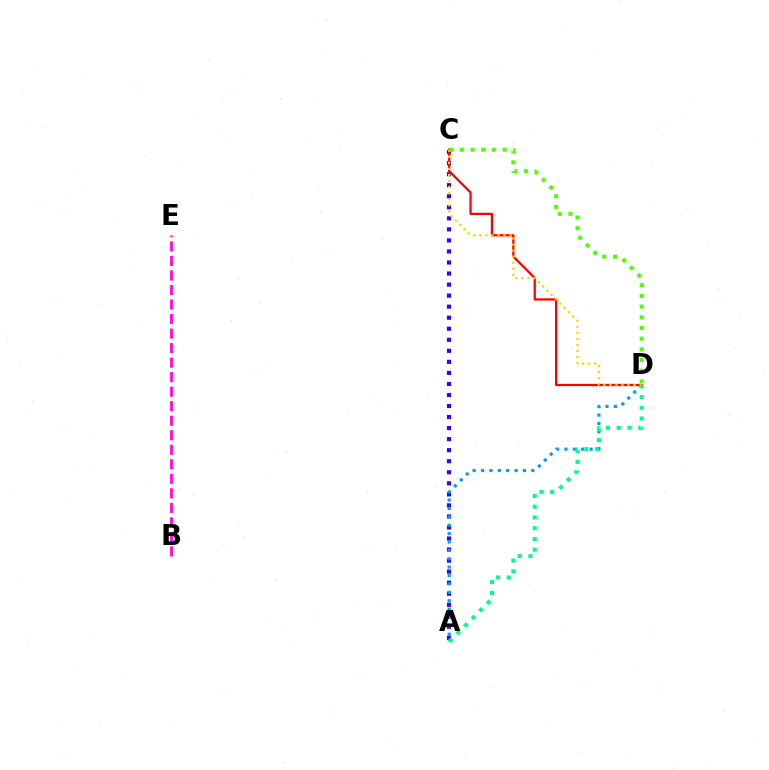{('A', 'C'): [{'color': '#3700ff', 'line_style': 'dotted', 'thickness': 3.0}], ('C', 'D'): [{'color': '#ff0000', 'line_style': 'solid', 'thickness': 1.63}, {'color': '#ffd500', 'line_style': 'dotted', 'thickness': 1.65}, {'color': '#4fff00', 'line_style': 'dotted', 'thickness': 2.9}], ('A', 'D'): [{'color': '#009eff', 'line_style': 'dotted', 'thickness': 2.28}, {'color': '#00ff86', 'line_style': 'dotted', 'thickness': 2.92}], ('B', 'E'): [{'color': '#ff00ed', 'line_style': 'dashed', 'thickness': 1.97}]}